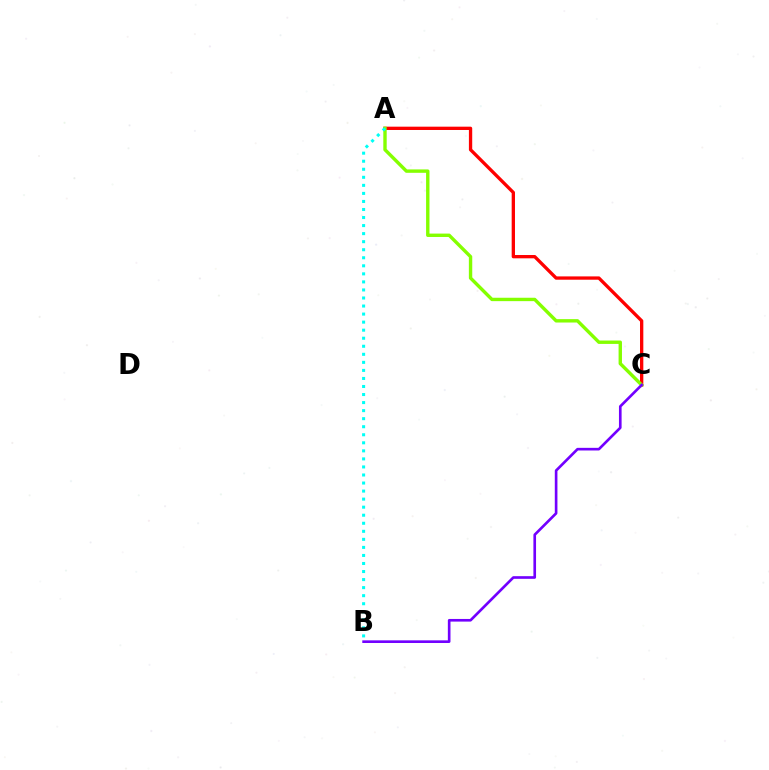{('A', 'C'): [{'color': '#ff0000', 'line_style': 'solid', 'thickness': 2.38}, {'color': '#84ff00', 'line_style': 'solid', 'thickness': 2.44}], ('A', 'B'): [{'color': '#00fff6', 'line_style': 'dotted', 'thickness': 2.19}], ('B', 'C'): [{'color': '#7200ff', 'line_style': 'solid', 'thickness': 1.91}]}